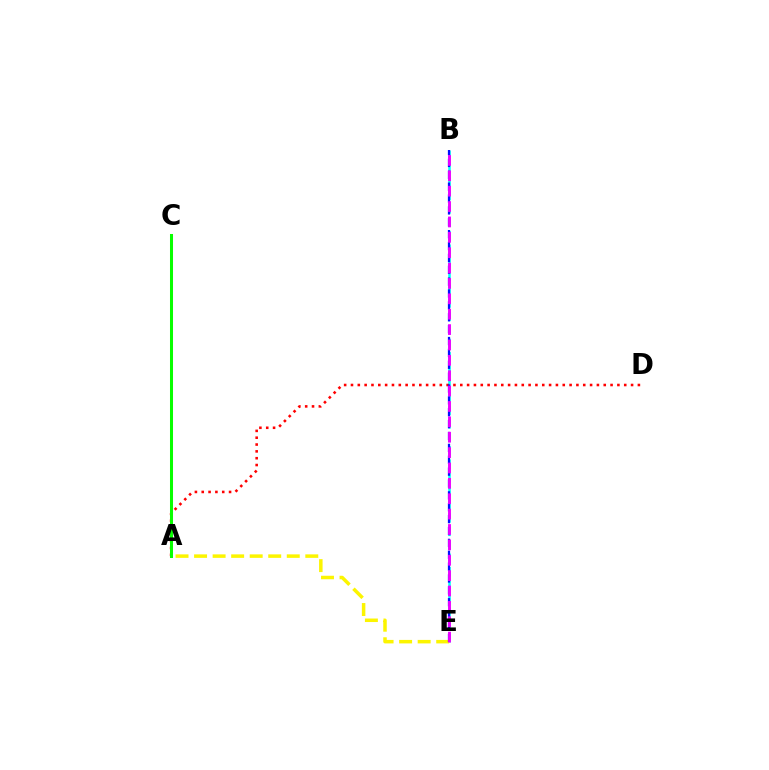{('B', 'E'): [{'color': '#00fff6', 'line_style': 'dashed', 'thickness': 1.83}, {'color': '#0010ff', 'line_style': 'dashed', 'thickness': 1.61}, {'color': '#ee00ff', 'line_style': 'dashed', 'thickness': 2.09}], ('A', 'D'): [{'color': '#ff0000', 'line_style': 'dotted', 'thickness': 1.86}], ('A', 'C'): [{'color': '#08ff00', 'line_style': 'solid', 'thickness': 2.18}], ('A', 'E'): [{'color': '#fcf500', 'line_style': 'dashed', 'thickness': 2.52}]}